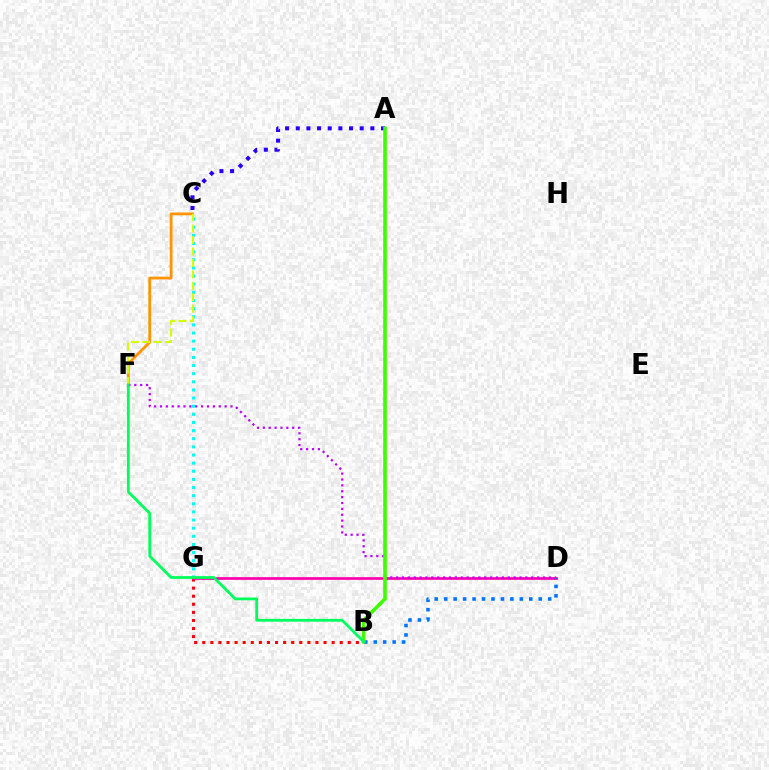{('B', 'G'): [{'color': '#ff0000', 'line_style': 'dotted', 'thickness': 2.2}], ('A', 'C'): [{'color': '#2500ff', 'line_style': 'dotted', 'thickness': 2.9}], ('C', 'F'): [{'color': '#ff9400', 'line_style': 'solid', 'thickness': 2.0}, {'color': '#d1ff00', 'line_style': 'dashed', 'thickness': 1.55}], ('C', 'G'): [{'color': '#00fff6', 'line_style': 'dotted', 'thickness': 2.21}], ('D', 'G'): [{'color': '#ff00ac', 'line_style': 'solid', 'thickness': 1.94}], ('B', 'D'): [{'color': '#0074ff', 'line_style': 'dotted', 'thickness': 2.57}], ('D', 'F'): [{'color': '#b900ff', 'line_style': 'dotted', 'thickness': 1.6}], ('A', 'B'): [{'color': '#3dff00', 'line_style': 'solid', 'thickness': 2.6}], ('B', 'F'): [{'color': '#00ff5c', 'line_style': 'solid', 'thickness': 2.0}]}